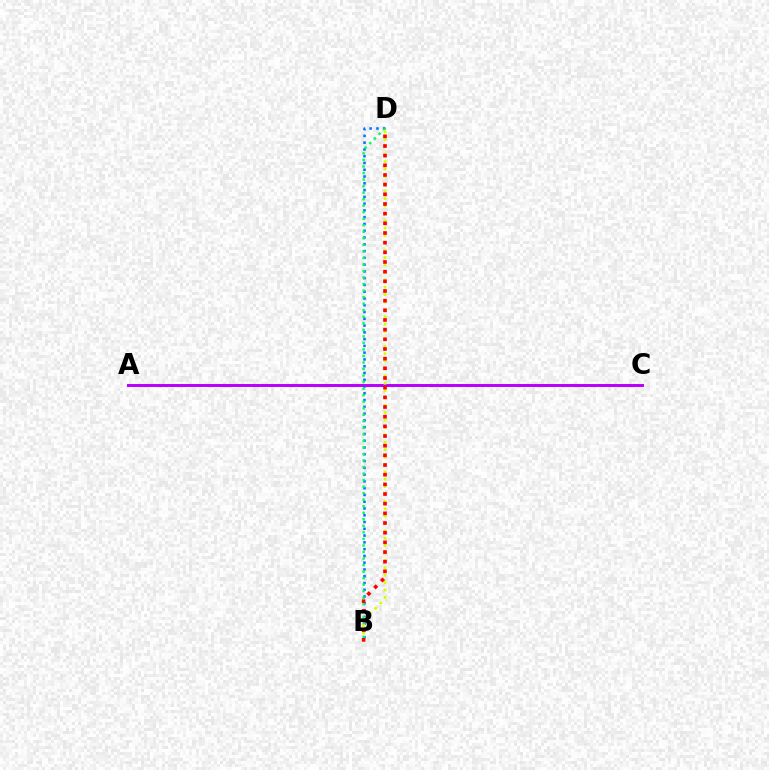{('B', 'D'): [{'color': '#0074ff', 'line_style': 'dotted', 'thickness': 1.84}, {'color': '#00ff5c', 'line_style': 'dotted', 'thickness': 1.78}, {'color': '#d1ff00', 'line_style': 'dotted', 'thickness': 2.01}, {'color': '#ff0000', 'line_style': 'dotted', 'thickness': 2.63}], ('A', 'C'): [{'color': '#b900ff', 'line_style': 'solid', 'thickness': 2.13}]}